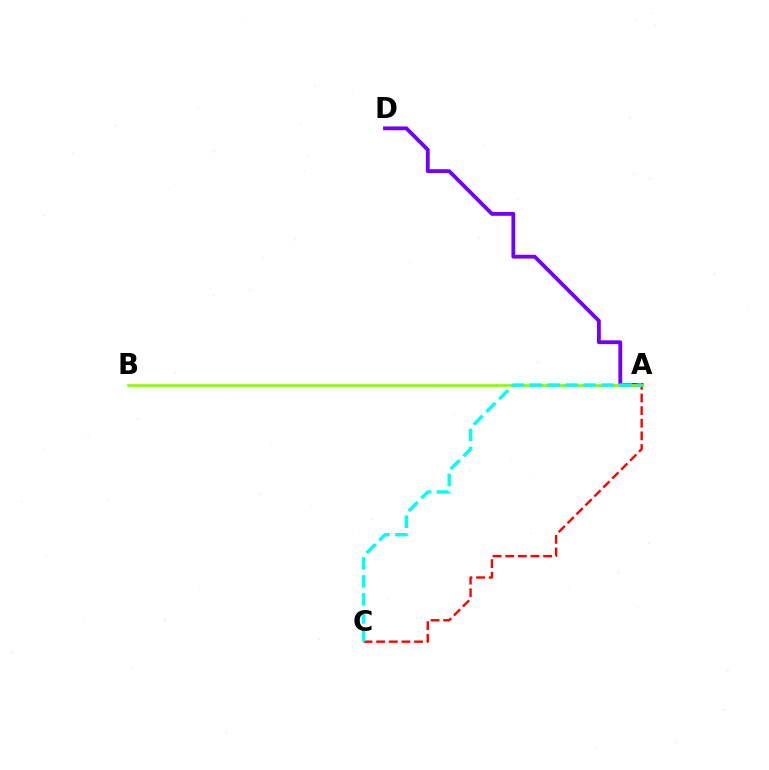{('A', 'C'): [{'color': '#ff0000', 'line_style': 'dashed', 'thickness': 1.72}, {'color': '#00fff6', 'line_style': 'dashed', 'thickness': 2.44}], ('A', 'D'): [{'color': '#7200ff', 'line_style': 'solid', 'thickness': 2.75}], ('A', 'B'): [{'color': '#84ff00', 'line_style': 'solid', 'thickness': 1.9}]}